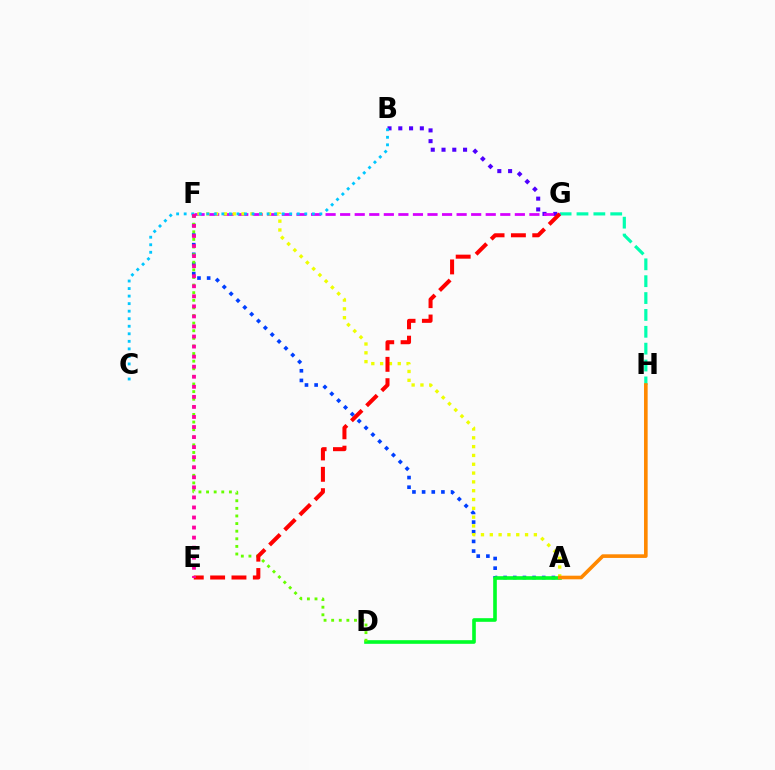{('A', 'F'): [{'color': '#003fff', 'line_style': 'dotted', 'thickness': 2.62}, {'color': '#eeff00', 'line_style': 'dotted', 'thickness': 2.4}], ('B', 'G'): [{'color': '#4f00ff', 'line_style': 'dotted', 'thickness': 2.93}], ('G', 'H'): [{'color': '#00ffaf', 'line_style': 'dashed', 'thickness': 2.29}], ('A', 'D'): [{'color': '#00ff27', 'line_style': 'solid', 'thickness': 2.61}], ('F', 'G'): [{'color': '#d600ff', 'line_style': 'dashed', 'thickness': 1.98}], ('D', 'F'): [{'color': '#66ff00', 'line_style': 'dotted', 'thickness': 2.07}], ('A', 'H'): [{'color': '#ff8800', 'line_style': 'solid', 'thickness': 2.61}], ('B', 'C'): [{'color': '#00c7ff', 'line_style': 'dotted', 'thickness': 2.05}], ('E', 'G'): [{'color': '#ff0000', 'line_style': 'dashed', 'thickness': 2.9}], ('E', 'F'): [{'color': '#ff00a0', 'line_style': 'dotted', 'thickness': 2.73}]}